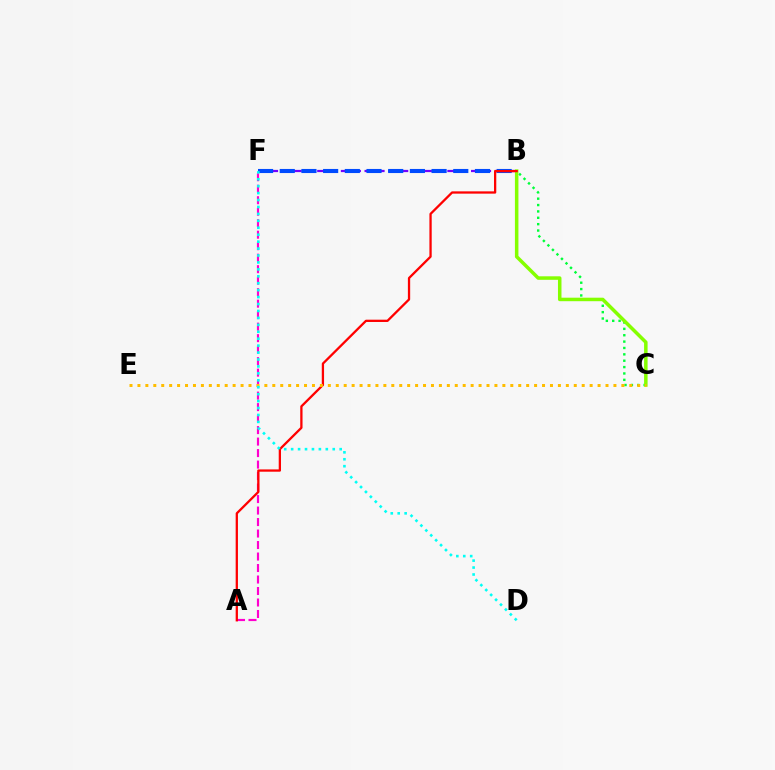{('B', 'C'): [{'color': '#00ff39', 'line_style': 'dotted', 'thickness': 1.73}, {'color': '#84ff00', 'line_style': 'solid', 'thickness': 2.53}], ('B', 'F'): [{'color': '#7200ff', 'line_style': 'dashed', 'thickness': 1.61}, {'color': '#004bff', 'line_style': 'dashed', 'thickness': 2.95}], ('A', 'F'): [{'color': '#ff00cf', 'line_style': 'dashed', 'thickness': 1.56}], ('A', 'B'): [{'color': '#ff0000', 'line_style': 'solid', 'thickness': 1.65}], ('C', 'E'): [{'color': '#ffbd00', 'line_style': 'dotted', 'thickness': 2.16}], ('D', 'F'): [{'color': '#00fff6', 'line_style': 'dotted', 'thickness': 1.88}]}